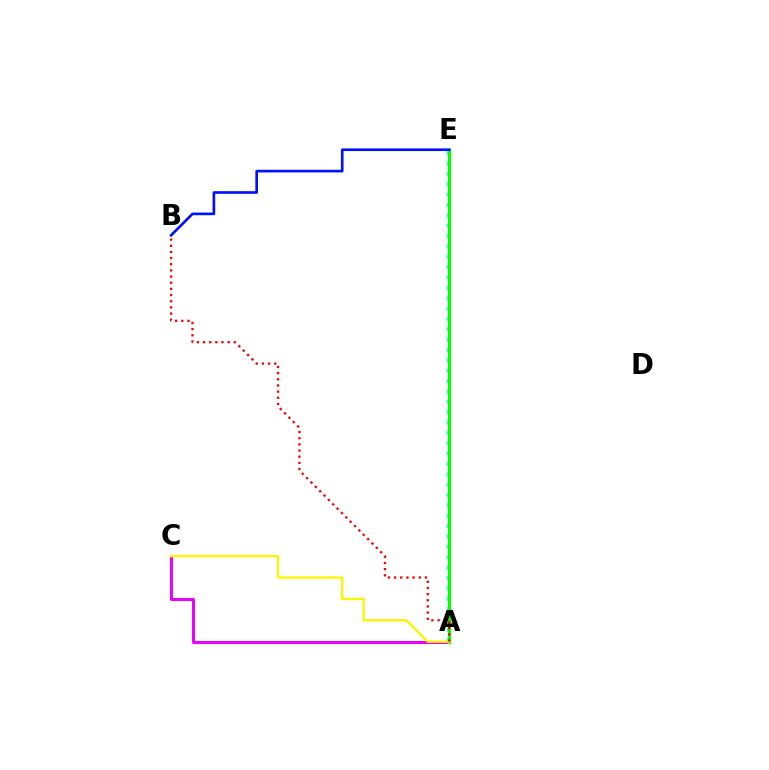{('A', 'C'): [{'color': '#ee00ff', 'line_style': 'solid', 'thickness': 2.17}, {'color': '#fcf500', 'line_style': 'solid', 'thickness': 1.7}], ('A', 'E'): [{'color': '#00fff6', 'line_style': 'dotted', 'thickness': 2.81}, {'color': '#08ff00', 'line_style': 'solid', 'thickness': 2.35}], ('B', 'E'): [{'color': '#0010ff', 'line_style': 'solid', 'thickness': 1.91}], ('A', 'B'): [{'color': '#ff0000', 'line_style': 'dotted', 'thickness': 1.67}]}